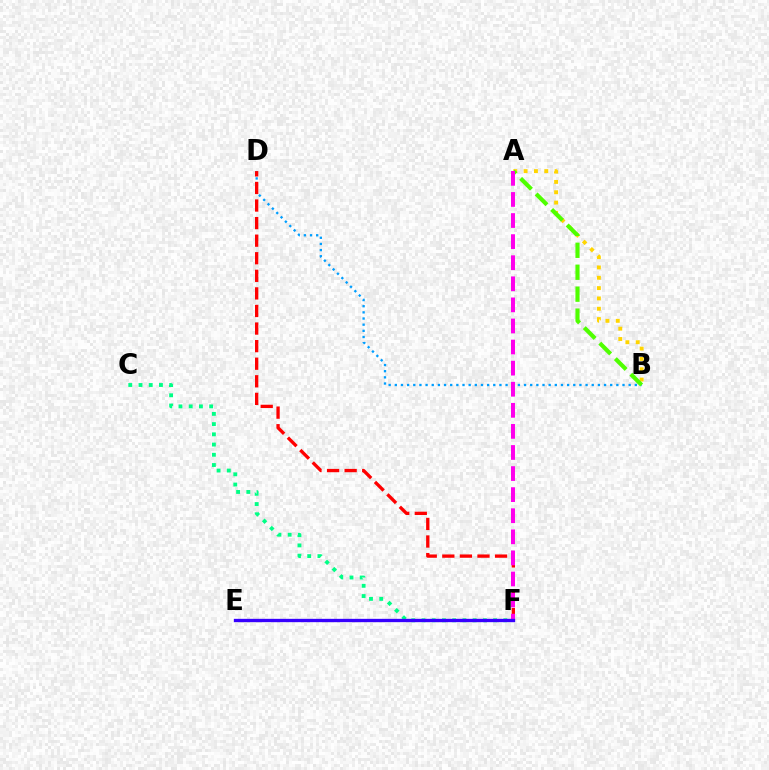{('B', 'D'): [{'color': '#009eff', 'line_style': 'dotted', 'thickness': 1.67}], ('A', 'B'): [{'color': '#ffd500', 'line_style': 'dotted', 'thickness': 2.81}, {'color': '#4fff00', 'line_style': 'dashed', 'thickness': 2.98}], ('C', 'F'): [{'color': '#00ff86', 'line_style': 'dotted', 'thickness': 2.78}], ('D', 'F'): [{'color': '#ff0000', 'line_style': 'dashed', 'thickness': 2.39}], ('A', 'F'): [{'color': '#ff00ed', 'line_style': 'dashed', 'thickness': 2.86}], ('E', 'F'): [{'color': '#3700ff', 'line_style': 'solid', 'thickness': 2.4}]}